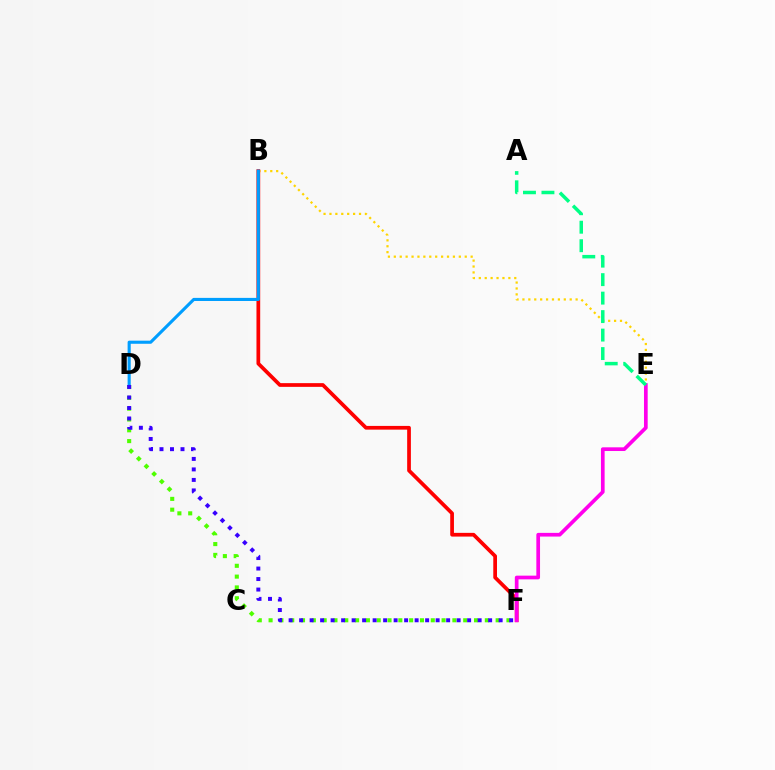{('B', 'E'): [{'color': '#ffd500', 'line_style': 'dotted', 'thickness': 1.61}], ('D', 'F'): [{'color': '#4fff00', 'line_style': 'dotted', 'thickness': 2.94}, {'color': '#3700ff', 'line_style': 'dotted', 'thickness': 2.85}], ('B', 'F'): [{'color': '#ff0000', 'line_style': 'solid', 'thickness': 2.68}], ('E', 'F'): [{'color': '#ff00ed', 'line_style': 'solid', 'thickness': 2.66}], ('B', 'D'): [{'color': '#009eff', 'line_style': 'solid', 'thickness': 2.24}], ('A', 'E'): [{'color': '#00ff86', 'line_style': 'dashed', 'thickness': 2.51}]}